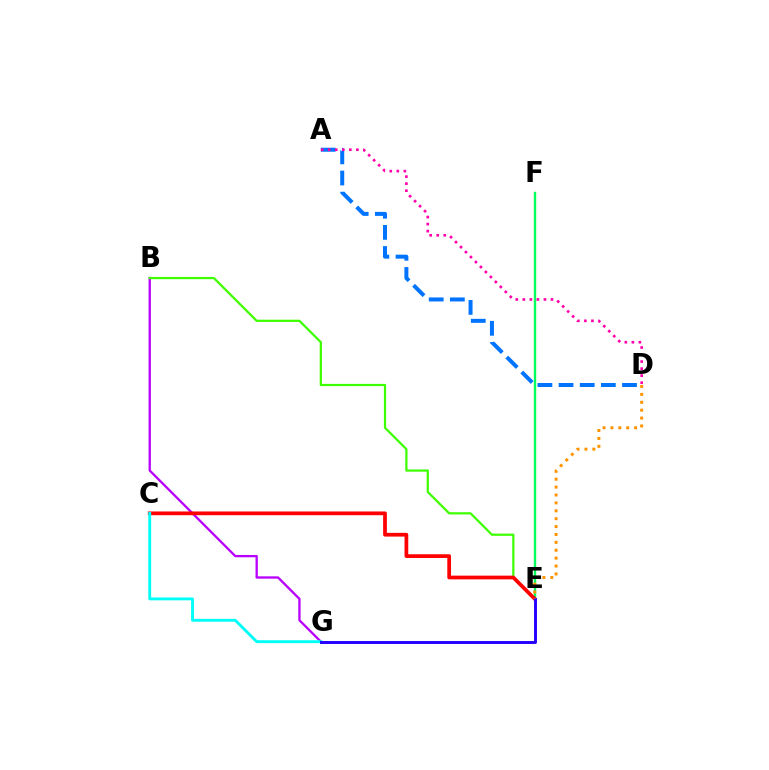{('B', 'G'): [{'color': '#b900ff', 'line_style': 'solid', 'thickness': 1.67}], ('B', 'E'): [{'color': '#3dff00', 'line_style': 'solid', 'thickness': 1.61}], ('E', 'F'): [{'color': '#d1ff00', 'line_style': 'solid', 'thickness': 1.51}, {'color': '#00ff5c', 'line_style': 'solid', 'thickness': 1.69}], ('C', 'E'): [{'color': '#ff0000', 'line_style': 'solid', 'thickness': 2.69}], ('A', 'D'): [{'color': '#0074ff', 'line_style': 'dashed', 'thickness': 2.87}, {'color': '#ff00ac', 'line_style': 'dotted', 'thickness': 1.91}], ('C', 'G'): [{'color': '#00fff6', 'line_style': 'solid', 'thickness': 2.07}], ('E', 'G'): [{'color': '#2500ff', 'line_style': 'solid', 'thickness': 2.11}], ('D', 'E'): [{'color': '#ff9400', 'line_style': 'dotted', 'thickness': 2.14}]}